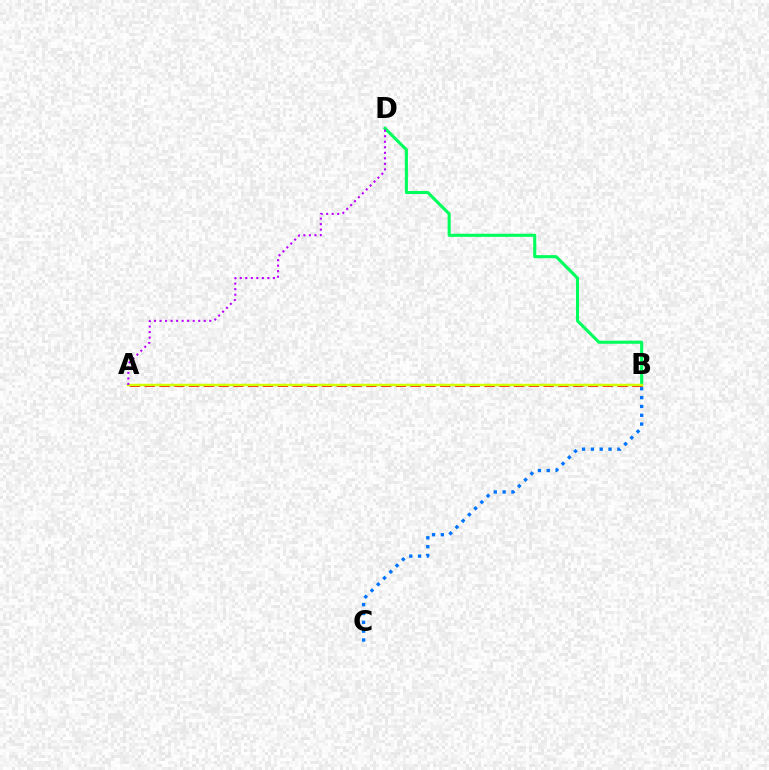{('B', 'D'): [{'color': '#00ff5c', 'line_style': 'solid', 'thickness': 2.22}], ('A', 'B'): [{'color': '#ff0000', 'line_style': 'dashed', 'thickness': 2.01}, {'color': '#d1ff00', 'line_style': 'solid', 'thickness': 1.76}], ('A', 'D'): [{'color': '#b900ff', 'line_style': 'dotted', 'thickness': 1.5}], ('B', 'C'): [{'color': '#0074ff', 'line_style': 'dotted', 'thickness': 2.4}]}